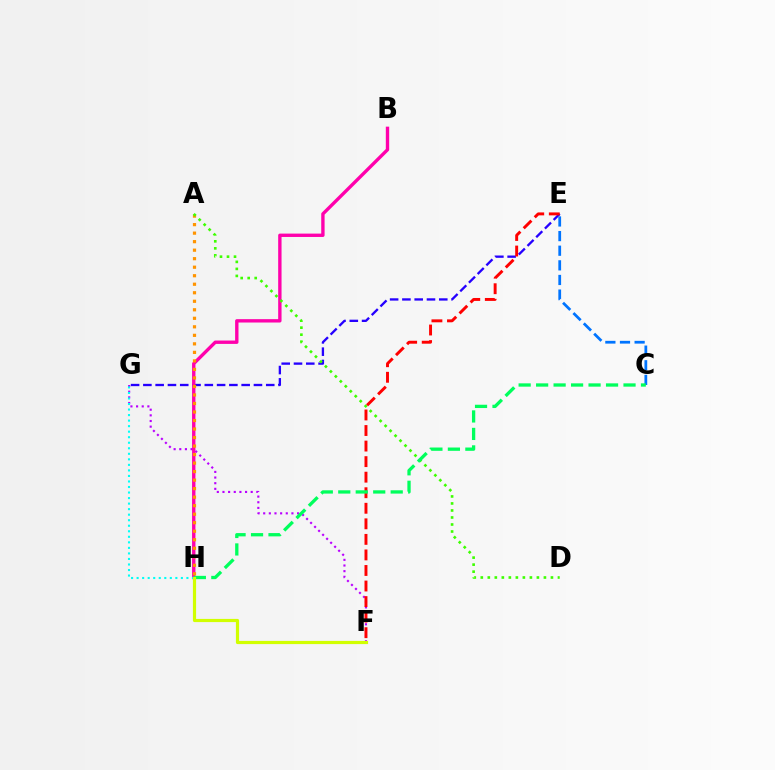{('F', 'G'): [{'color': '#b900ff', 'line_style': 'dotted', 'thickness': 1.53}], ('E', 'G'): [{'color': '#2500ff', 'line_style': 'dashed', 'thickness': 1.67}], ('B', 'H'): [{'color': '#ff00ac', 'line_style': 'solid', 'thickness': 2.42}], ('C', 'E'): [{'color': '#0074ff', 'line_style': 'dashed', 'thickness': 1.99}], ('G', 'H'): [{'color': '#00fff6', 'line_style': 'dotted', 'thickness': 1.5}], ('A', 'H'): [{'color': '#ff9400', 'line_style': 'dotted', 'thickness': 2.31}], ('A', 'D'): [{'color': '#3dff00', 'line_style': 'dotted', 'thickness': 1.91}], ('E', 'F'): [{'color': '#ff0000', 'line_style': 'dashed', 'thickness': 2.11}], ('C', 'H'): [{'color': '#00ff5c', 'line_style': 'dashed', 'thickness': 2.37}], ('F', 'H'): [{'color': '#d1ff00', 'line_style': 'solid', 'thickness': 2.29}]}